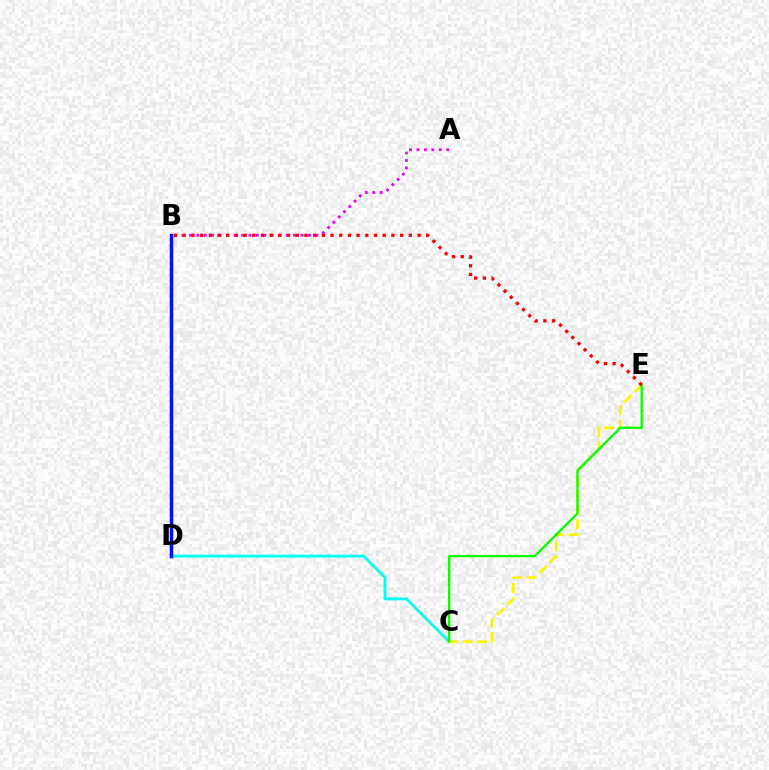{('C', 'D'): [{'color': '#00fff6', 'line_style': 'solid', 'thickness': 2.07}], ('C', 'E'): [{'color': '#fcf500', 'line_style': 'dashed', 'thickness': 1.96}, {'color': '#08ff00', 'line_style': 'solid', 'thickness': 1.68}], ('A', 'B'): [{'color': '#ee00ff', 'line_style': 'dotted', 'thickness': 2.02}], ('B', 'D'): [{'color': '#0010ff', 'line_style': 'solid', 'thickness': 2.5}], ('B', 'E'): [{'color': '#ff0000', 'line_style': 'dotted', 'thickness': 2.36}]}